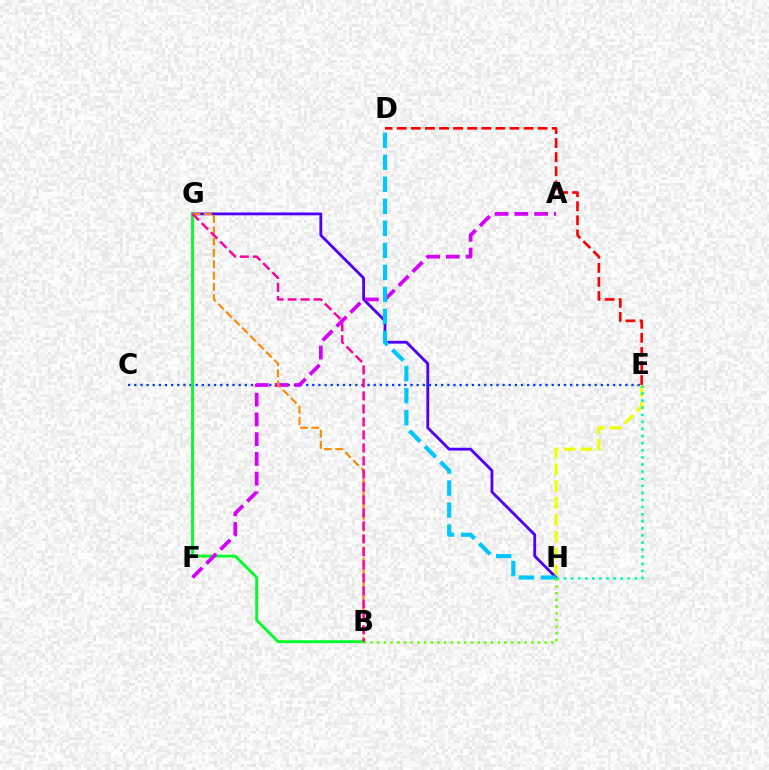{('E', 'H'): [{'color': '#eeff00', 'line_style': 'dashed', 'thickness': 2.29}, {'color': '#00ffaf', 'line_style': 'dotted', 'thickness': 1.93}], ('G', 'H'): [{'color': '#4f00ff', 'line_style': 'solid', 'thickness': 2.03}], ('C', 'E'): [{'color': '#003fff', 'line_style': 'dotted', 'thickness': 1.67}], ('B', 'G'): [{'color': '#00ff27', 'line_style': 'solid', 'thickness': 2.06}, {'color': '#ff8800', 'line_style': 'dashed', 'thickness': 1.54}, {'color': '#ff00a0', 'line_style': 'dashed', 'thickness': 1.77}], ('A', 'F'): [{'color': '#d600ff', 'line_style': 'dashed', 'thickness': 2.68}], ('D', 'H'): [{'color': '#00c7ff', 'line_style': 'dashed', 'thickness': 2.99}], ('B', 'H'): [{'color': '#66ff00', 'line_style': 'dotted', 'thickness': 1.82}], ('D', 'E'): [{'color': '#ff0000', 'line_style': 'dashed', 'thickness': 1.91}]}